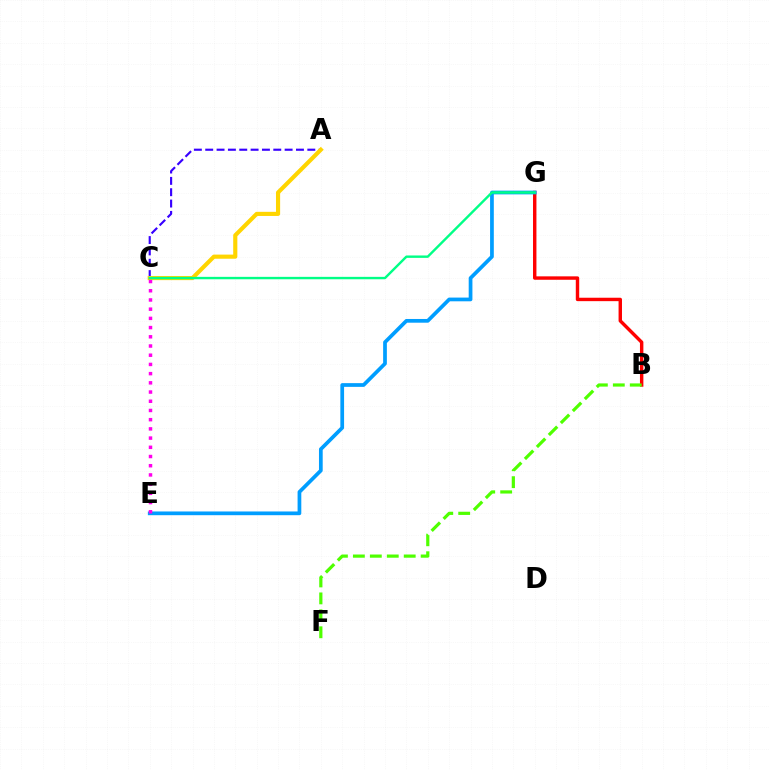{('B', 'G'): [{'color': '#ff0000', 'line_style': 'solid', 'thickness': 2.46}], ('A', 'C'): [{'color': '#3700ff', 'line_style': 'dashed', 'thickness': 1.54}, {'color': '#ffd500', 'line_style': 'solid', 'thickness': 2.98}], ('E', 'G'): [{'color': '#009eff', 'line_style': 'solid', 'thickness': 2.68}], ('C', 'E'): [{'color': '#ff00ed', 'line_style': 'dotted', 'thickness': 2.5}], ('B', 'F'): [{'color': '#4fff00', 'line_style': 'dashed', 'thickness': 2.3}], ('C', 'G'): [{'color': '#00ff86', 'line_style': 'solid', 'thickness': 1.73}]}